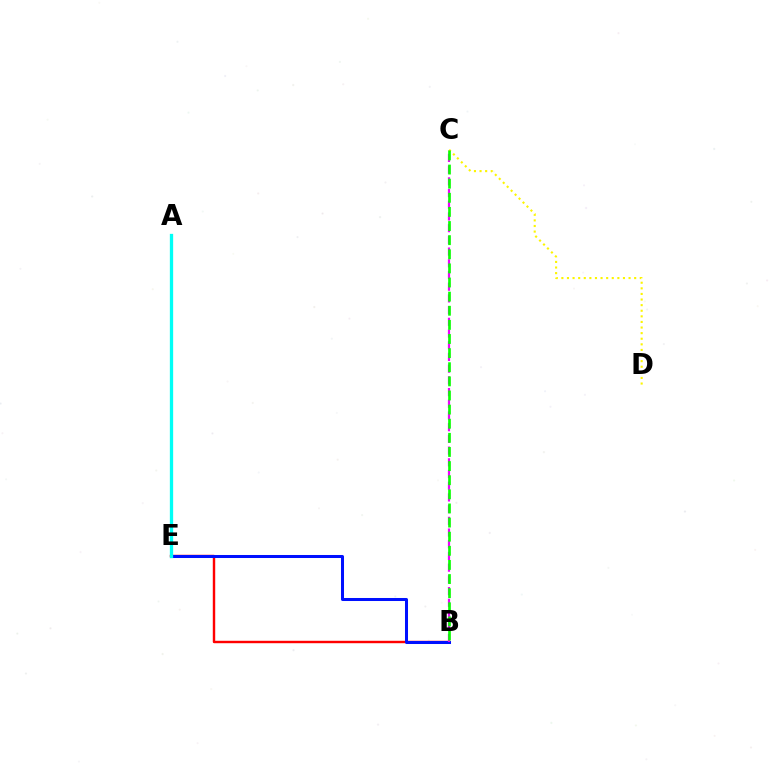{('B', 'E'): [{'color': '#ff0000', 'line_style': 'solid', 'thickness': 1.74}, {'color': '#0010ff', 'line_style': 'solid', 'thickness': 2.18}], ('A', 'E'): [{'color': '#00fff6', 'line_style': 'solid', 'thickness': 2.38}], ('B', 'C'): [{'color': '#ee00ff', 'line_style': 'dashed', 'thickness': 1.59}, {'color': '#08ff00', 'line_style': 'dashed', 'thickness': 1.92}], ('C', 'D'): [{'color': '#fcf500', 'line_style': 'dotted', 'thickness': 1.52}]}